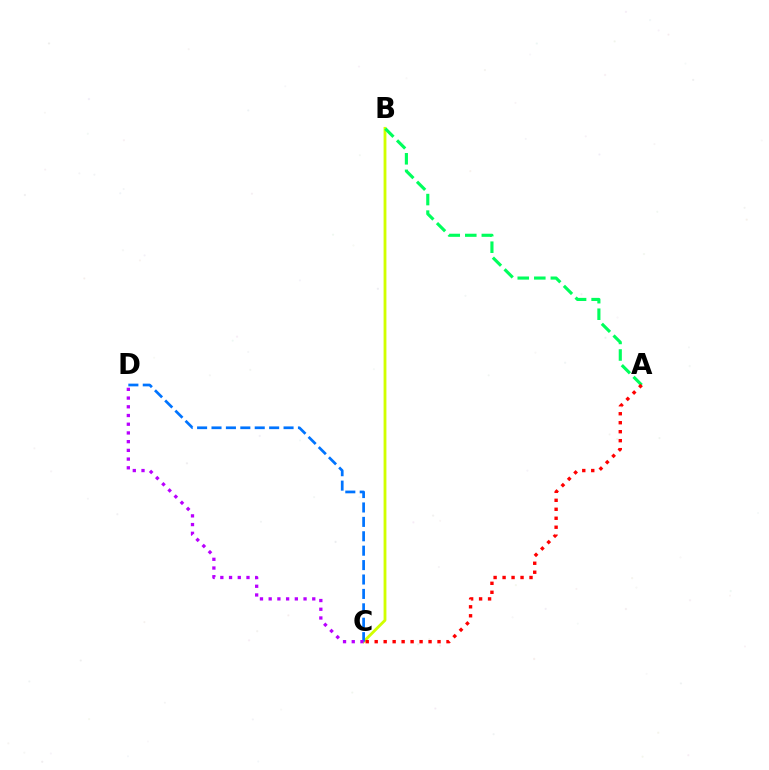{('B', 'C'): [{'color': '#d1ff00', 'line_style': 'solid', 'thickness': 2.04}], ('C', 'D'): [{'color': '#0074ff', 'line_style': 'dashed', 'thickness': 1.96}, {'color': '#b900ff', 'line_style': 'dotted', 'thickness': 2.37}], ('A', 'B'): [{'color': '#00ff5c', 'line_style': 'dashed', 'thickness': 2.25}], ('A', 'C'): [{'color': '#ff0000', 'line_style': 'dotted', 'thickness': 2.44}]}